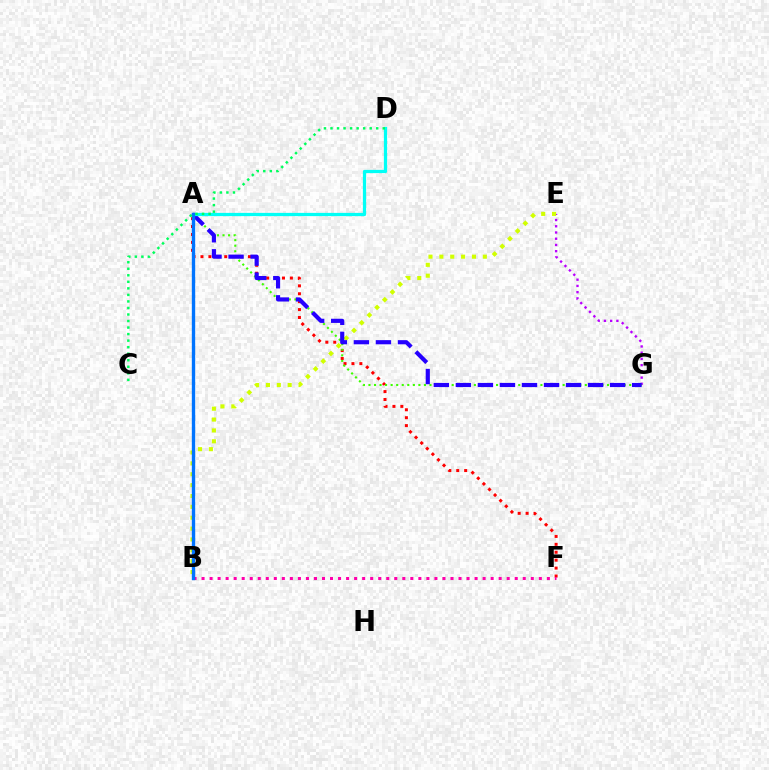{('A', 'B'): [{'color': '#ff9400', 'line_style': 'dotted', 'thickness': 1.89}, {'color': '#0074ff', 'line_style': 'solid', 'thickness': 2.41}], ('E', 'G'): [{'color': '#b900ff', 'line_style': 'dotted', 'thickness': 1.69}], ('A', 'F'): [{'color': '#ff0000', 'line_style': 'dotted', 'thickness': 2.15}], ('A', 'G'): [{'color': '#3dff00', 'line_style': 'dotted', 'thickness': 1.51}, {'color': '#2500ff', 'line_style': 'dashed', 'thickness': 2.99}], ('B', 'F'): [{'color': '#ff00ac', 'line_style': 'dotted', 'thickness': 2.18}], ('B', 'E'): [{'color': '#d1ff00', 'line_style': 'dotted', 'thickness': 2.95}], ('A', 'D'): [{'color': '#00fff6', 'line_style': 'solid', 'thickness': 2.34}], ('C', 'D'): [{'color': '#00ff5c', 'line_style': 'dotted', 'thickness': 1.78}]}